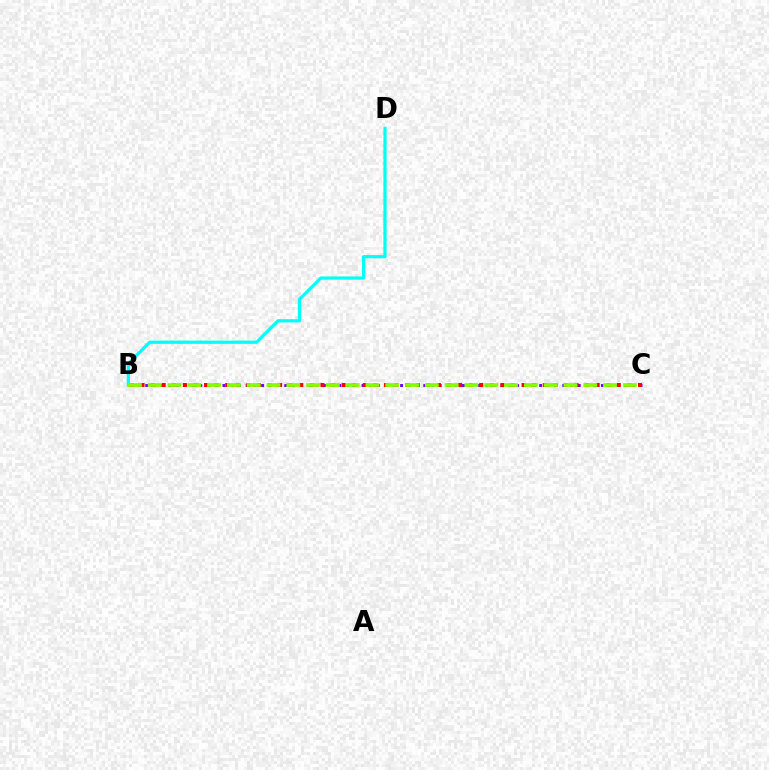{('B', 'D'): [{'color': '#00fff6', 'line_style': 'solid', 'thickness': 2.32}], ('B', 'C'): [{'color': '#7200ff', 'line_style': 'dotted', 'thickness': 2.1}, {'color': '#ff0000', 'line_style': 'dotted', 'thickness': 2.88}, {'color': '#84ff00', 'line_style': 'dashed', 'thickness': 2.69}]}